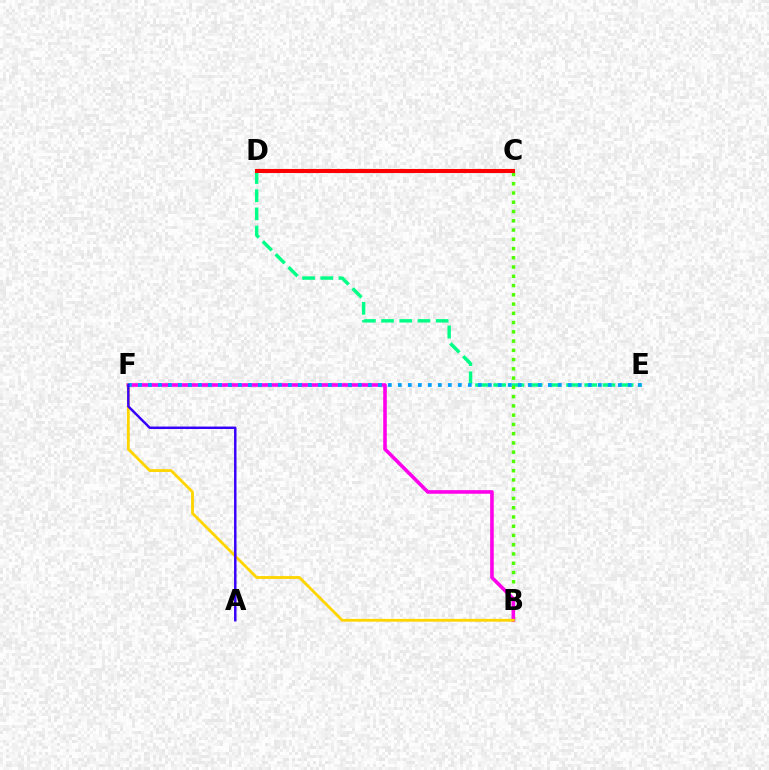{('D', 'E'): [{'color': '#00ff86', 'line_style': 'dashed', 'thickness': 2.47}], ('B', 'C'): [{'color': '#4fff00', 'line_style': 'dotted', 'thickness': 2.51}], ('C', 'D'): [{'color': '#ff0000', 'line_style': 'solid', 'thickness': 2.93}], ('B', 'F'): [{'color': '#ff00ed', 'line_style': 'solid', 'thickness': 2.59}, {'color': '#ffd500', 'line_style': 'solid', 'thickness': 2.03}], ('E', 'F'): [{'color': '#009eff', 'line_style': 'dotted', 'thickness': 2.72}], ('A', 'F'): [{'color': '#3700ff', 'line_style': 'solid', 'thickness': 1.76}]}